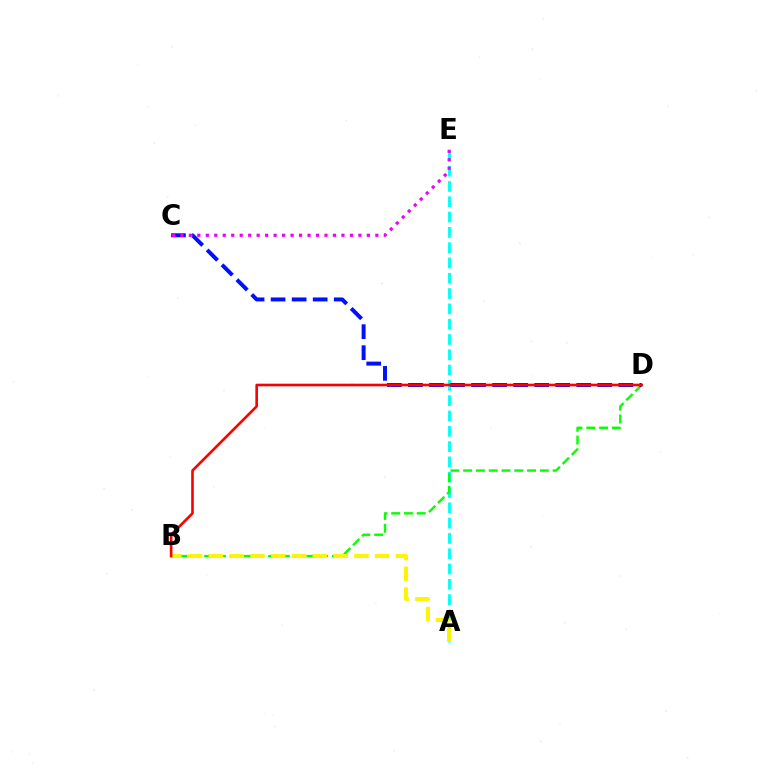{('A', 'E'): [{'color': '#00fff6', 'line_style': 'dashed', 'thickness': 2.08}], ('B', 'D'): [{'color': '#08ff00', 'line_style': 'dashed', 'thickness': 1.74}, {'color': '#ff0000', 'line_style': 'solid', 'thickness': 1.89}], ('C', 'D'): [{'color': '#0010ff', 'line_style': 'dashed', 'thickness': 2.86}], ('A', 'B'): [{'color': '#fcf500', 'line_style': 'dashed', 'thickness': 2.82}], ('C', 'E'): [{'color': '#ee00ff', 'line_style': 'dotted', 'thickness': 2.3}]}